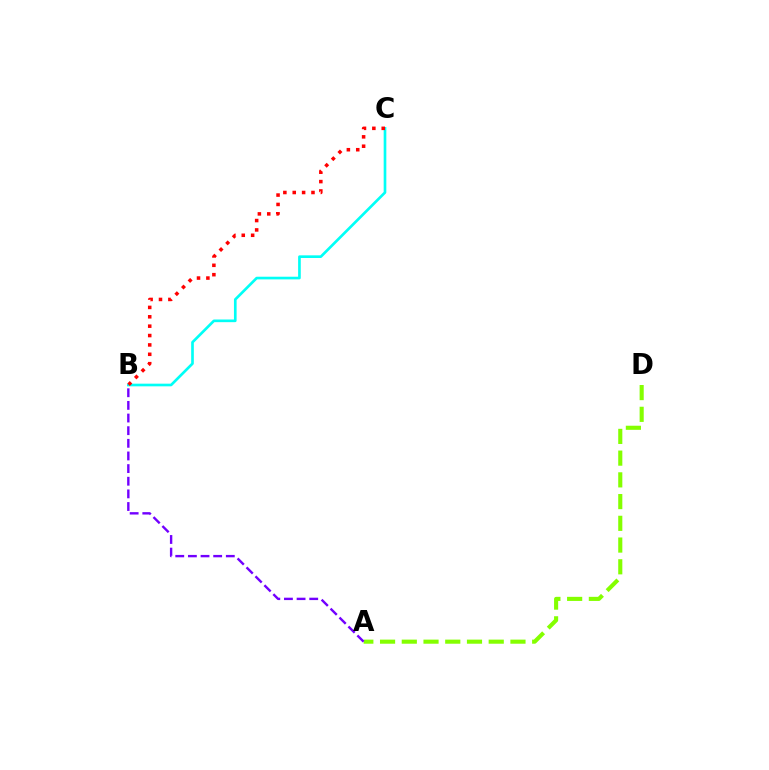{('A', 'D'): [{'color': '#84ff00', 'line_style': 'dashed', 'thickness': 2.95}], ('B', 'C'): [{'color': '#00fff6', 'line_style': 'solid', 'thickness': 1.92}, {'color': '#ff0000', 'line_style': 'dotted', 'thickness': 2.55}], ('A', 'B'): [{'color': '#7200ff', 'line_style': 'dashed', 'thickness': 1.72}]}